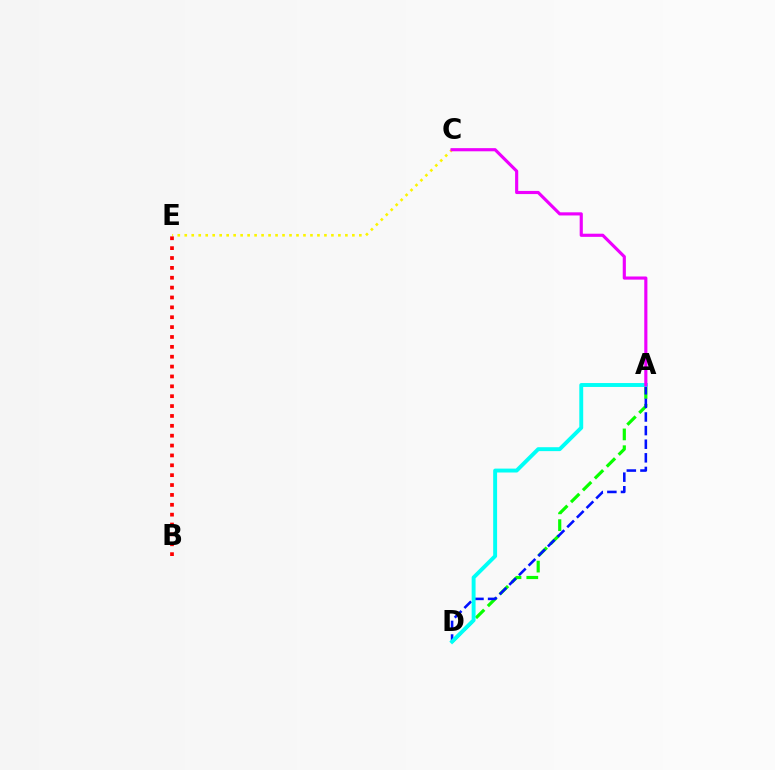{('C', 'E'): [{'color': '#fcf500', 'line_style': 'dotted', 'thickness': 1.9}], ('A', 'D'): [{'color': '#08ff00', 'line_style': 'dashed', 'thickness': 2.28}, {'color': '#0010ff', 'line_style': 'dashed', 'thickness': 1.85}, {'color': '#00fff6', 'line_style': 'solid', 'thickness': 2.81}], ('B', 'E'): [{'color': '#ff0000', 'line_style': 'dotted', 'thickness': 2.68}], ('A', 'C'): [{'color': '#ee00ff', 'line_style': 'solid', 'thickness': 2.27}]}